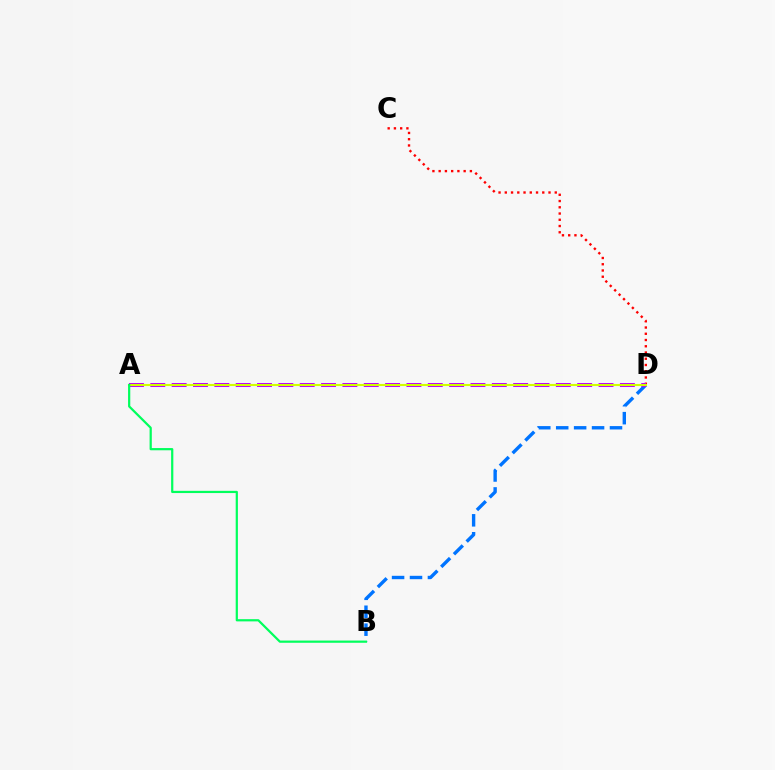{('B', 'D'): [{'color': '#0074ff', 'line_style': 'dashed', 'thickness': 2.44}], ('C', 'D'): [{'color': '#ff0000', 'line_style': 'dotted', 'thickness': 1.7}], ('A', 'D'): [{'color': '#b900ff', 'line_style': 'dashed', 'thickness': 2.9}, {'color': '#d1ff00', 'line_style': 'solid', 'thickness': 1.51}], ('A', 'B'): [{'color': '#00ff5c', 'line_style': 'solid', 'thickness': 1.6}]}